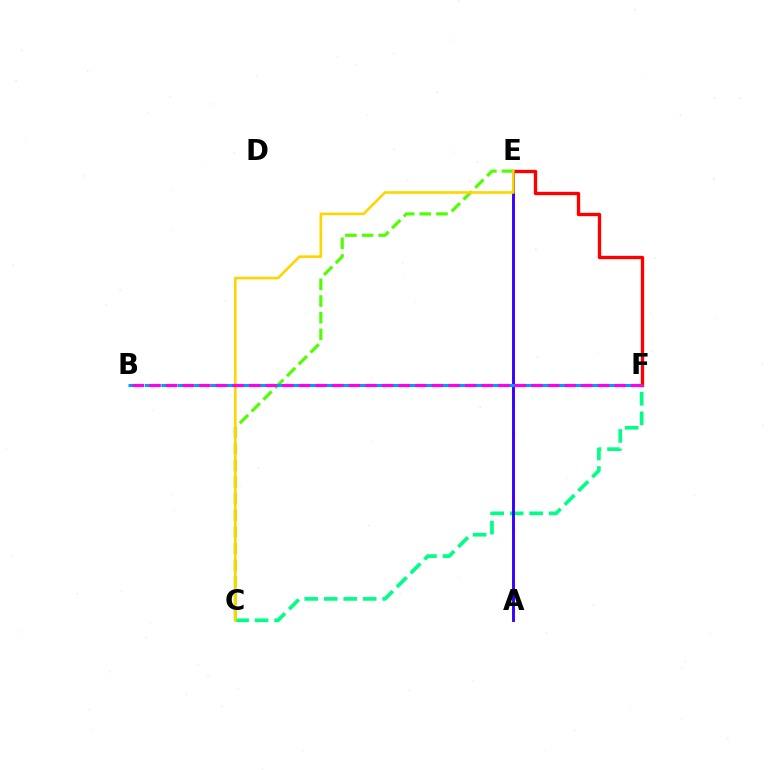{('E', 'F'): [{'color': '#ff0000', 'line_style': 'solid', 'thickness': 2.4}], ('C', 'E'): [{'color': '#4fff00', 'line_style': 'dashed', 'thickness': 2.26}, {'color': '#ffd500', 'line_style': 'solid', 'thickness': 1.89}], ('C', 'F'): [{'color': '#00ff86', 'line_style': 'dashed', 'thickness': 2.65}], ('A', 'E'): [{'color': '#3700ff', 'line_style': 'solid', 'thickness': 2.1}], ('B', 'F'): [{'color': '#009eff', 'line_style': 'dashed', 'thickness': 2.23}, {'color': '#ff00ed', 'line_style': 'dashed', 'thickness': 2.26}]}